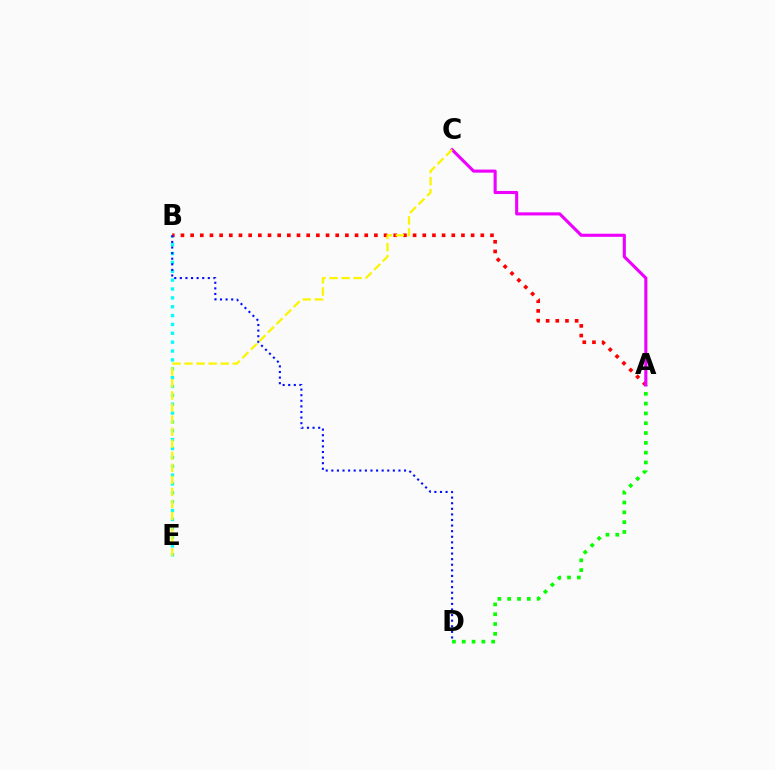{('B', 'E'): [{'color': '#00fff6', 'line_style': 'dotted', 'thickness': 2.41}], ('A', 'D'): [{'color': '#08ff00', 'line_style': 'dotted', 'thickness': 2.66}], ('A', 'B'): [{'color': '#ff0000', 'line_style': 'dotted', 'thickness': 2.63}], ('A', 'C'): [{'color': '#ee00ff', 'line_style': 'solid', 'thickness': 2.24}], ('B', 'D'): [{'color': '#0010ff', 'line_style': 'dotted', 'thickness': 1.52}], ('C', 'E'): [{'color': '#fcf500', 'line_style': 'dashed', 'thickness': 1.64}]}